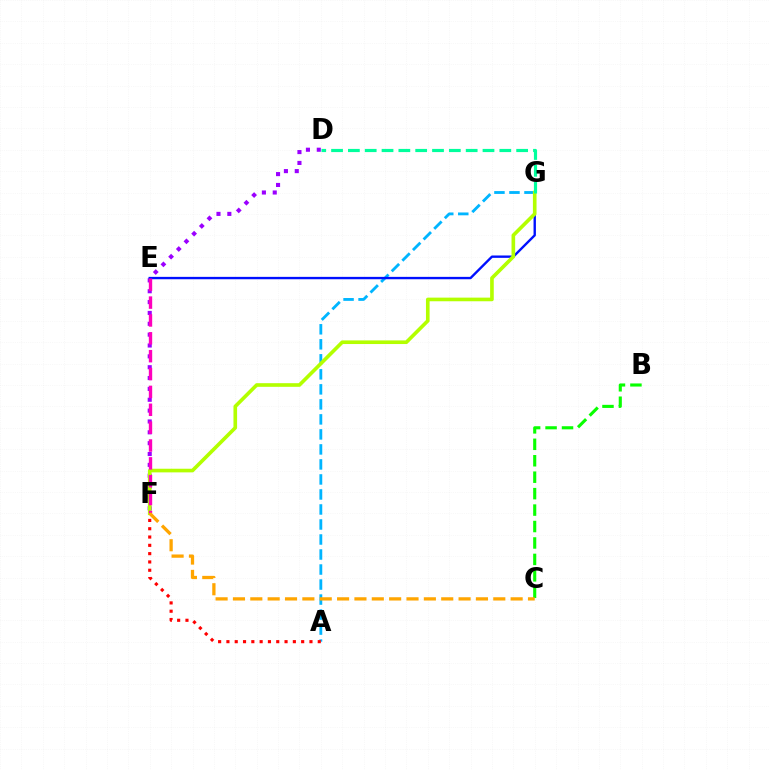{('A', 'G'): [{'color': '#00b5ff', 'line_style': 'dashed', 'thickness': 2.04}], ('B', 'C'): [{'color': '#08ff00', 'line_style': 'dashed', 'thickness': 2.23}], ('D', 'F'): [{'color': '#9b00ff', 'line_style': 'dotted', 'thickness': 2.95}], ('E', 'G'): [{'color': '#0010ff', 'line_style': 'solid', 'thickness': 1.71}], ('A', 'F'): [{'color': '#ff0000', 'line_style': 'dotted', 'thickness': 2.26}], ('F', 'G'): [{'color': '#b3ff00', 'line_style': 'solid', 'thickness': 2.62}], ('D', 'G'): [{'color': '#00ff9d', 'line_style': 'dashed', 'thickness': 2.29}], ('E', 'F'): [{'color': '#ff00bd', 'line_style': 'dashed', 'thickness': 2.43}], ('C', 'F'): [{'color': '#ffa500', 'line_style': 'dashed', 'thickness': 2.36}]}